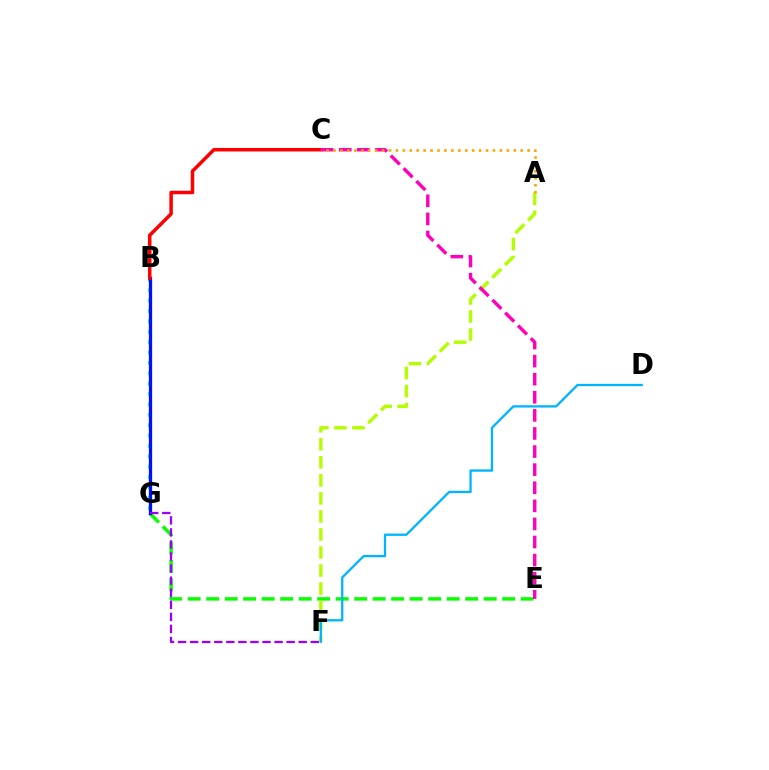{('B', 'G'): [{'color': '#00ff9d', 'line_style': 'dotted', 'thickness': 2.82}, {'color': '#0010ff', 'line_style': 'solid', 'thickness': 2.35}], ('E', 'G'): [{'color': '#08ff00', 'line_style': 'dashed', 'thickness': 2.51}], ('F', 'G'): [{'color': '#9b00ff', 'line_style': 'dashed', 'thickness': 1.64}], ('A', 'F'): [{'color': '#b3ff00', 'line_style': 'dashed', 'thickness': 2.45}], ('B', 'C'): [{'color': '#ff0000', 'line_style': 'solid', 'thickness': 2.52}], ('C', 'E'): [{'color': '#ff00bd', 'line_style': 'dashed', 'thickness': 2.46}], ('A', 'C'): [{'color': '#ffa500', 'line_style': 'dotted', 'thickness': 1.88}], ('D', 'F'): [{'color': '#00b5ff', 'line_style': 'solid', 'thickness': 1.66}]}